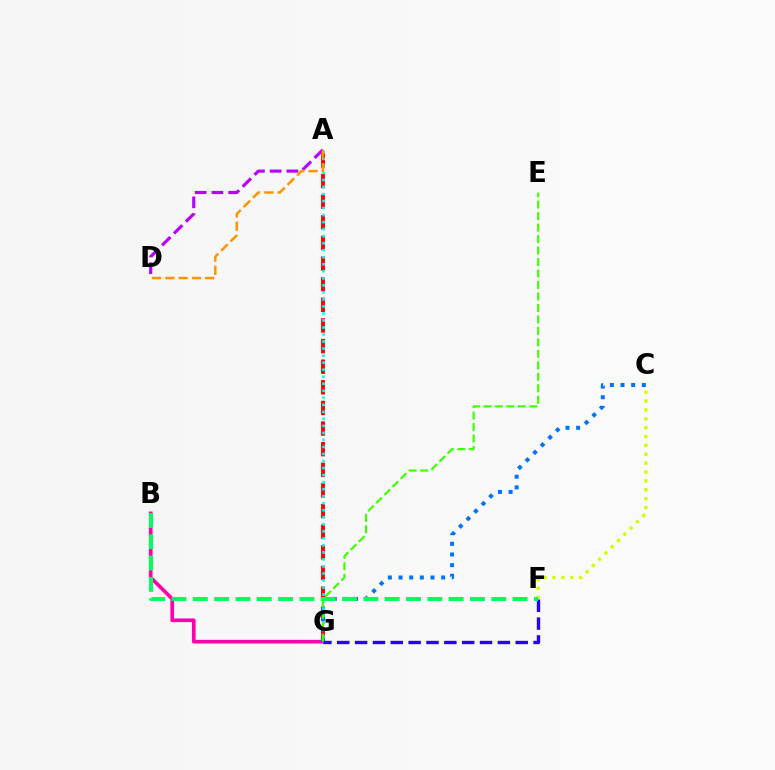{('A', 'D'): [{'color': '#b900ff', 'line_style': 'dashed', 'thickness': 2.28}, {'color': '#ff9400', 'line_style': 'dashed', 'thickness': 1.8}], ('B', 'G'): [{'color': '#ff00ac', 'line_style': 'solid', 'thickness': 2.63}], ('A', 'G'): [{'color': '#ff0000', 'line_style': 'dashed', 'thickness': 2.8}, {'color': '#00fff6', 'line_style': 'dotted', 'thickness': 1.91}], ('C', 'G'): [{'color': '#0074ff', 'line_style': 'dotted', 'thickness': 2.9}], ('F', 'G'): [{'color': '#2500ff', 'line_style': 'dashed', 'thickness': 2.42}], ('C', 'F'): [{'color': '#d1ff00', 'line_style': 'dotted', 'thickness': 2.41}], ('B', 'F'): [{'color': '#00ff5c', 'line_style': 'dashed', 'thickness': 2.9}], ('E', 'G'): [{'color': '#3dff00', 'line_style': 'dashed', 'thickness': 1.56}]}